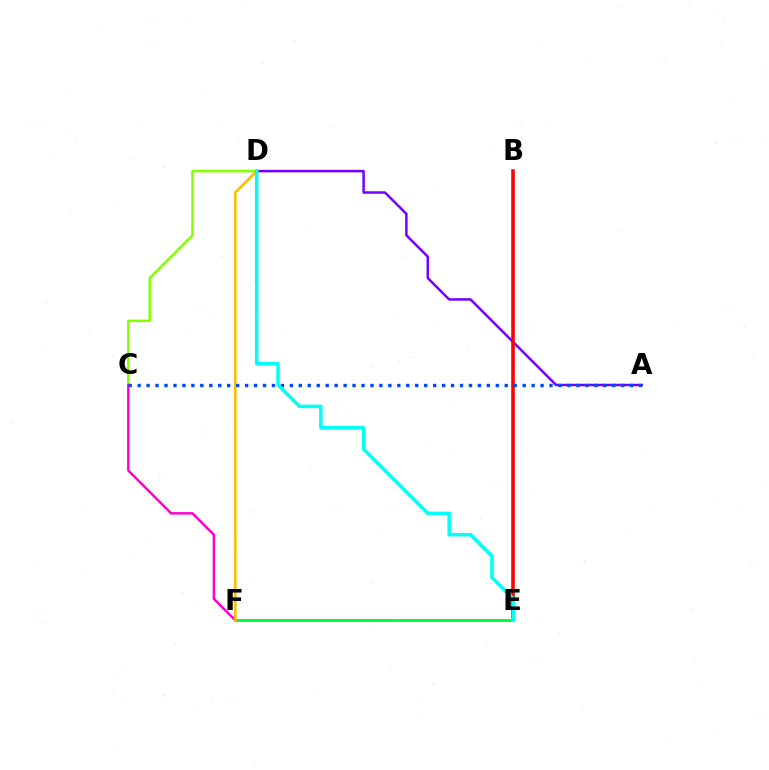{('A', 'D'): [{'color': '#7200ff', 'line_style': 'solid', 'thickness': 1.79}], ('B', 'E'): [{'color': '#ff0000', 'line_style': 'solid', 'thickness': 2.58}], ('E', 'F'): [{'color': '#00ff39', 'line_style': 'solid', 'thickness': 2.11}], ('C', 'D'): [{'color': '#84ff00', 'line_style': 'solid', 'thickness': 1.78}], ('C', 'F'): [{'color': '#ff00cf', 'line_style': 'solid', 'thickness': 1.78}], ('D', 'F'): [{'color': '#ffbd00', 'line_style': 'solid', 'thickness': 1.9}], ('A', 'C'): [{'color': '#004bff', 'line_style': 'dotted', 'thickness': 2.43}], ('D', 'E'): [{'color': '#00fff6', 'line_style': 'solid', 'thickness': 2.54}]}